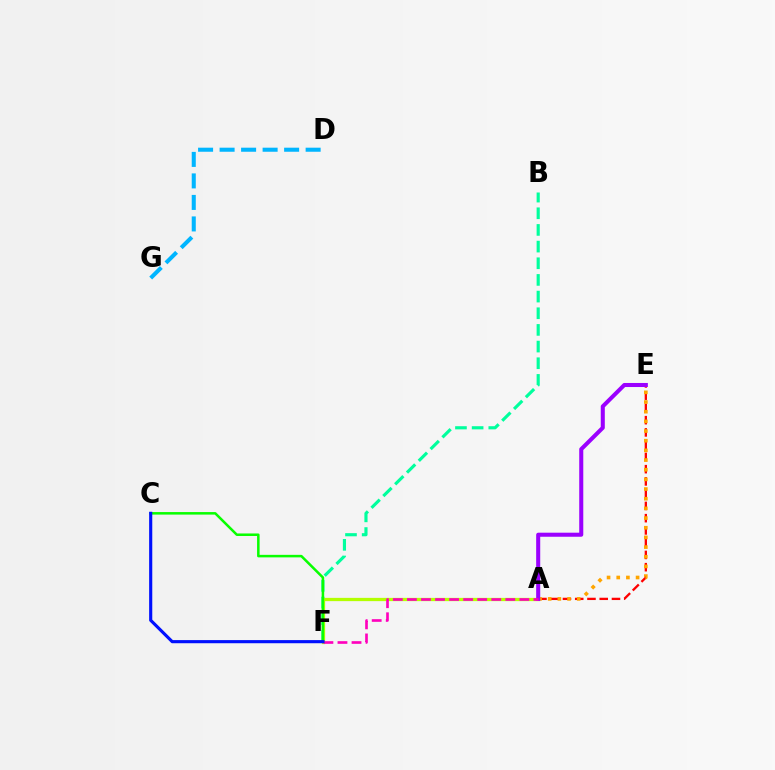{('A', 'E'): [{'color': '#ff0000', 'line_style': 'dashed', 'thickness': 1.66}, {'color': '#ffa500', 'line_style': 'dotted', 'thickness': 2.63}, {'color': '#9b00ff', 'line_style': 'solid', 'thickness': 2.92}], ('D', 'G'): [{'color': '#00b5ff', 'line_style': 'dashed', 'thickness': 2.92}], ('B', 'F'): [{'color': '#00ff9d', 'line_style': 'dashed', 'thickness': 2.26}], ('A', 'F'): [{'color': '#b3ff00', 'line_style': 'solid', 'thickness': 2.36}, {'color': '#ff00bd', 'line_style': 'dashed', 'thickness': 1.91}], ('C', 'F'): [{'color': '#08ff00', 'line_style': 'solid', 'thickness': 1.82}, {'color': '#0010ff', 'line_style': 'solid', 'thickness': 2.25}]}